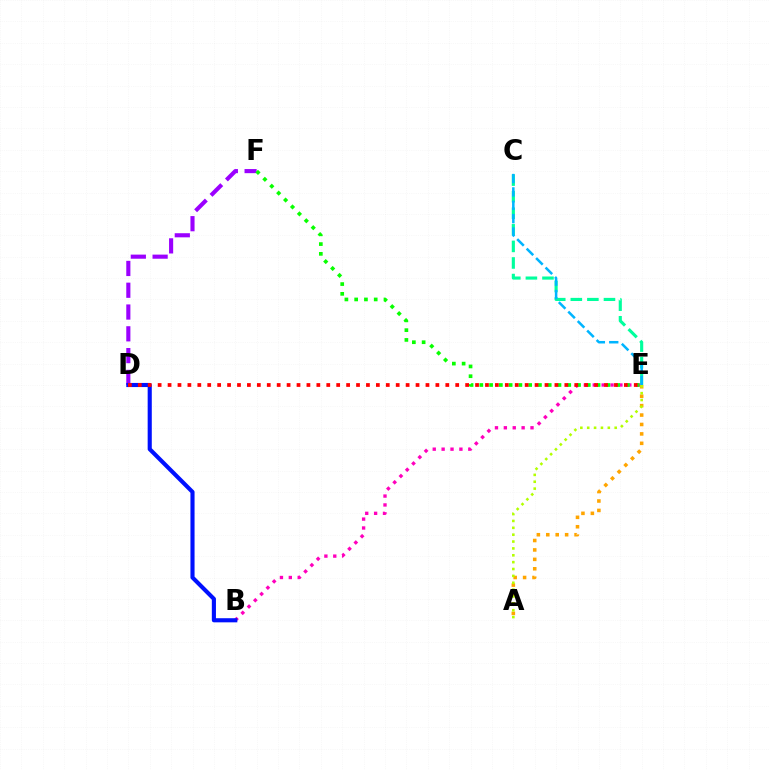{('C', 'E'): [{'color': '#00ff9d', 'line_style': 'dashed', 'thickness': 2.25}, {'color': '#00b5ff', 'line_style': 'dashed', 'thickness': 1.82}], ('D', 'F'): [{'color': '#9b00ff', 'line_style': 'dashed', 'thickness': 2.96}], ('B', 'E'): [{'color': '#ff00bd', 'line_style': 'dotted', 'thickness': 2.41}], ('B', 'D'): [{'color': '#0010ff', 'line_style': 'solid', 'thickness': 2.97}], ('A', 'E'): [{'color': '#ffa500', 'line_style': 'dotted', 'thickness': 2.56}, {'color': '#b3ff00', 'line_style': 'dotted', 'thickness': 1.87}], ('E', 'F'): [{'color': '#08ff00', 'line_style': 'dotted', 'thickness': 2.65}], ('D', 'E'): [{'color': '#ff0000', 'line_style': 'dotted', 'thickness': 2.7}]}